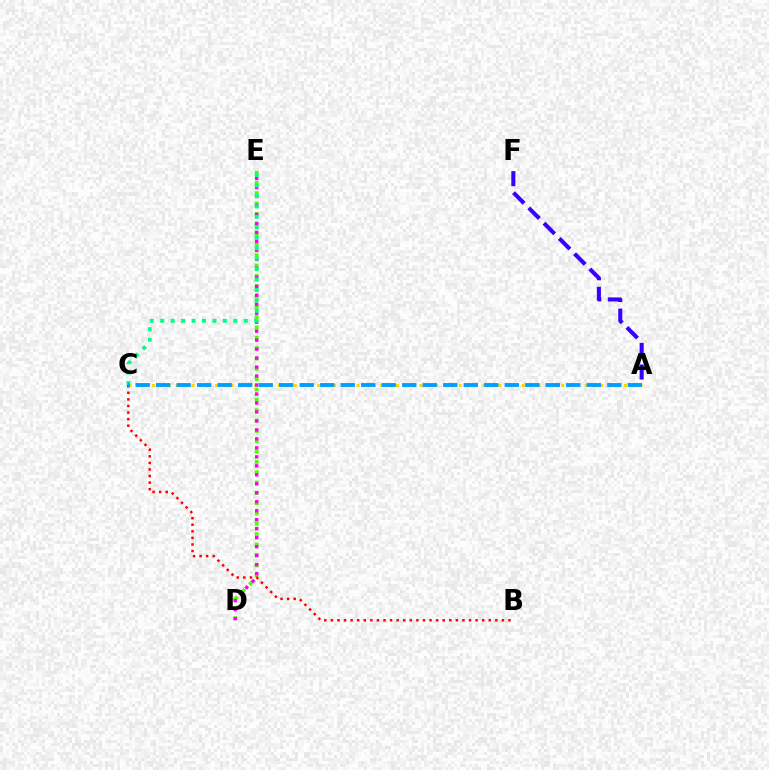{('D', 'E'): [{'color': '#4fff00', 'line_style': 'dotted', 'thickness': 2.81}, {'color': '#ff00ed', 'line_style': 'dotted', 'thickness': 2.44}], ('A', 'F'): [{'color': '#3700ff', 'line_style': 'dashed', 'thickness': 2.93}], ('A', 'C'): [{'color': '#ffd500', 'line_style': 'dotted', 'thickness': 2.14}, {'color': '#009eff', 'line_style': 'dashed', 'thickness': 2.79}], ('B', 'C'): [{'color': '#ff0000', 'line_style': 'dotted', 'thickness': 1.79}], ('C', 'E'): [{'color': '#00ff86', 'line_style': 'dotted', 'thickness': 2.84}]}